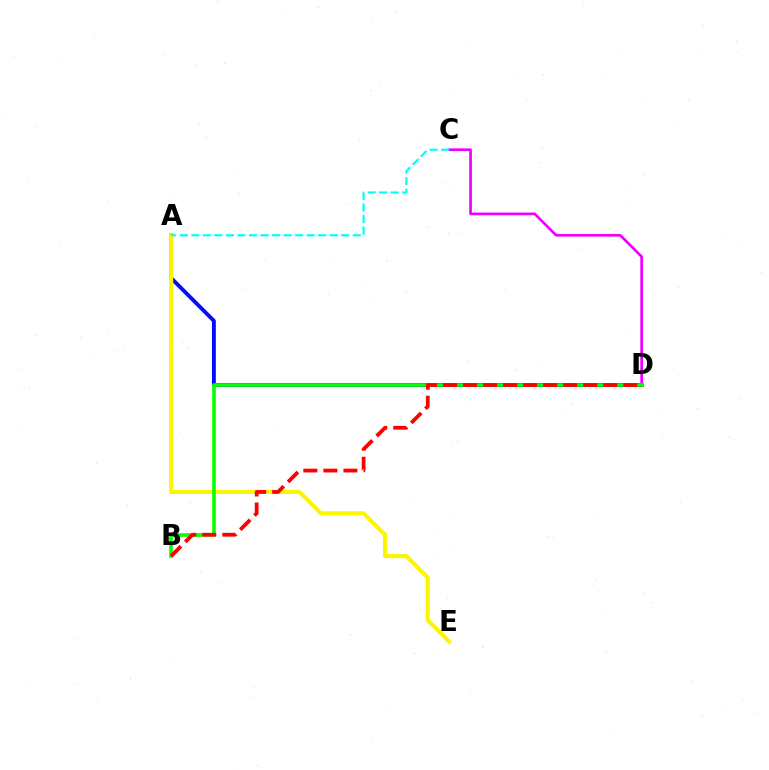{('A', 'D'): [{'color': '#0010ff', 'line_style': 'solid', 'thickness': 2.8}], ('A', 'E'): [{'color': '#fcf500', 'line_style': 'solid', 'thickness': 2.96}], ('C', 'D'): [{'color': '#ee00ff', 'line_style': 'solid', 'thickness': 1.94}], ('B', 'D'): [{'color': '#08ff00', 'line_style': 'solid', 'thickness': 2.59}, {'color': '#ff0000', 'line_style': 'dashed', 'thickness': 2.72}], ('A', 'C'): [{'color': '#00fff6', 'line_style': 'dashed', 'thickness': 1.57}]}